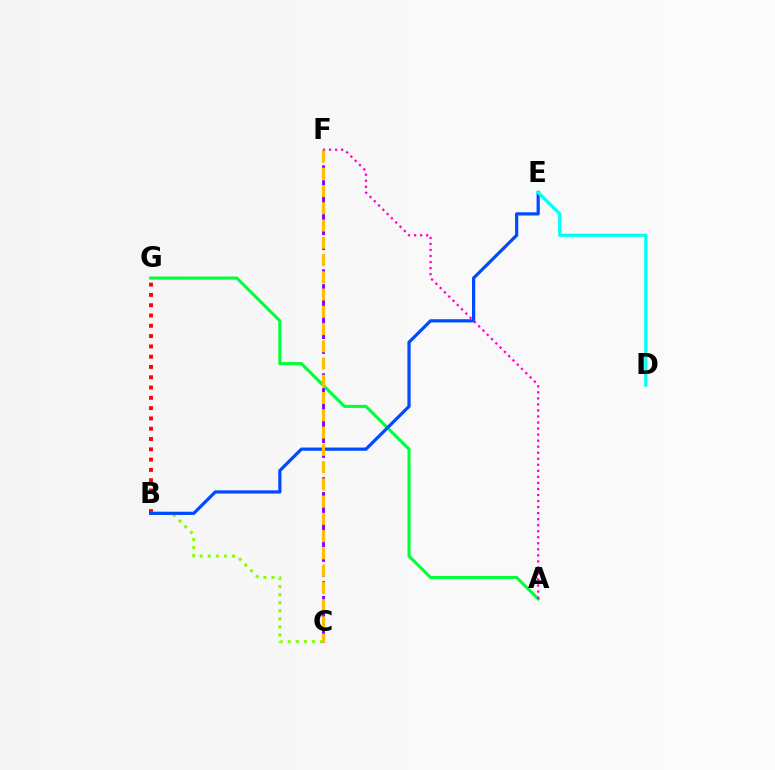{('A', 'G'): [{'color': '#00ff39', 'line_style': 'solid', 'thickness': 2.22}], ('B', 'G'): [{'color': '#ff0000', 'line_style': 'dotted', 'thickness': 2.8}], ('B', 'C'): [{'color': '#84ff00', 'line_style': 'dotted', 'thickness': 2.19}], ('B', 'E'): [{'color': '#004bff', 'line_style': 'solid', 'thickness': 2.32}], ('D', 'E'): [{'color': '#00fff6', 'line_style': 'solid', 'thickness': 2.34}], ('A', 'F'): [{'color': '#ff00cf', 'line_style': 'dotted', 'thickness': 1.64}], ('C', 'F'): [{'color': '#7200ff', 'line_style': 'dashed', 'thickness': 2.02}, {'color': '#ffbd00', 'line_style': 'dashed', 'thickness': 2.34}]}